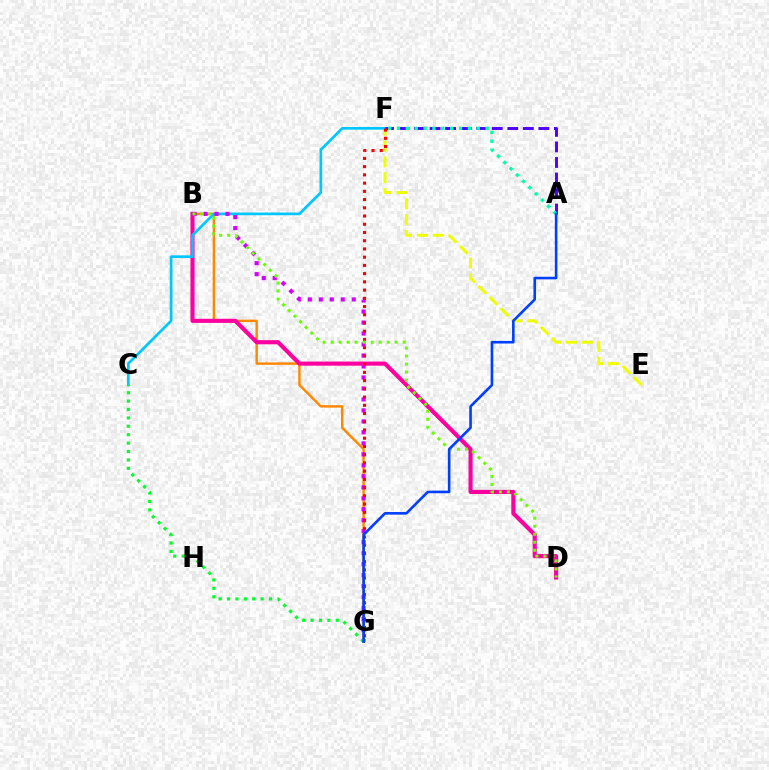{('E', 'F'): [{'color': '#eeff00', 'line_style': 'dashed', 'thickness': 2.15}], ('B', 'G'): [{'color': '#ff8800', 'line_style': 'solid', 'thickness': 1.76}, {'color': '#d600ff', 'line_style': 'dotted', 'thickness': 2.98}], ('B', 'D'): [{'color': '#ff00a0', 'line_style': 'solid', 'thickness': 2.97}, {'color': '#66ff00', 'line_style': 'dotted', 'thickness': 2.18}], ('C', 'F'): [{'color': '#00c7ff', 'line_style': 'solid', 'thickness': 1.95}], ('A', 'F'): [{'color': '#4f00ff', 'line_style': 'dashed', 'thickness': 2.11}, {'color': '#00ffaf', 'line_style': 'dotted', 'thickness': 2.41}], ('F', 'G'): [{'color': '#ff0000', 'line_style': 'dotted', 'thickness': 2.24}], ('C', 'G'): [{'color': '#00ff27', 'line_style': 'dotted', 'thickness': 2.28}], ('A', 'G'): [{'color': '#003fff', 'line_style': 'solid', 'thickness': 1.87}]}